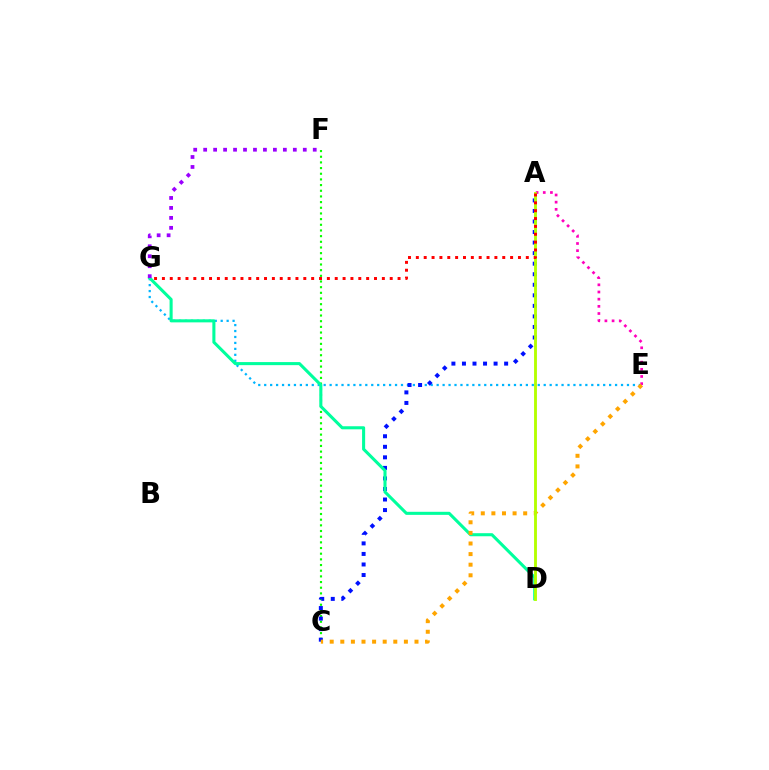{('C', 'F'): [{'color': '#08ff00', 'line_style': 'dotted', 'thickness': 1.54}], ('E', 'G'): [{'color': '#00b5ff', 'line_style': 'dotted', 'thickness': 1.62}], ('A', 'E'): [{'color': '#ff00bd', 'line_style': 'dotted', 'thickness': 1.95}], ('A', 'C'): [{'color': '#0010ff', 'line_style': 'dotted', 'thickness': 2.86}], ('D', 'G'): [{'color': '#00ff9d', 'line_style': 'solid', 'thickness': 2.21}], ('C', 'E'): [{'color': '#ffa500', 'line_style': 'dotted', 'thickness': 2.88}], ('A', 'D'): [{'color': '#b3ff00', 'line_style': 'solid', 'thickness': 2.06}], ('A', 'G'): [{'color': '#ff0000', 'line_style': 'dotted', 'thickness': 2.13}], ('F', 'G'): [{'color': '#9b00ff', 'line_style': 'dotted', 'thickness': 2.71}]}